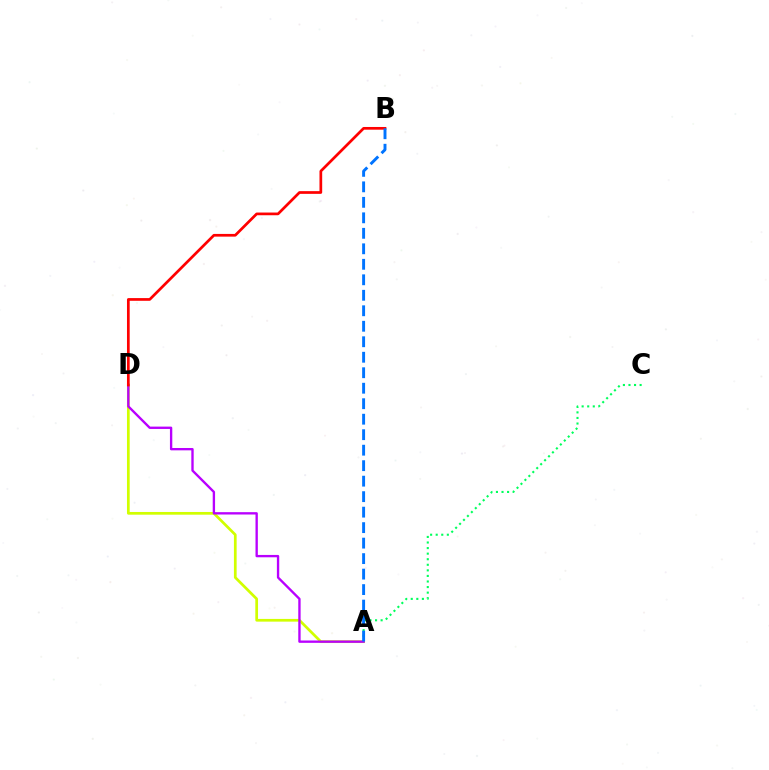{('A', 'C'): [{'color': '#00ff5c', 'line_style': 'dotted', 'thickness': 1.51}], ('A', 'D'): [{'color': '#d1ff00', 'line_style': 'solid', 'thickness': 1.95}, {'color': '#b900ff', 'line_style': 'solid', 'thickness': 1.69}], ('B', 'D'): [{'color': '#ff0000', 'line_style': 'solid', 'thickness': 1.95}], ('A', 'B'): [{'color': '#0074ff', 'line_style': 'dashed', 'thickness': 2.1}]}